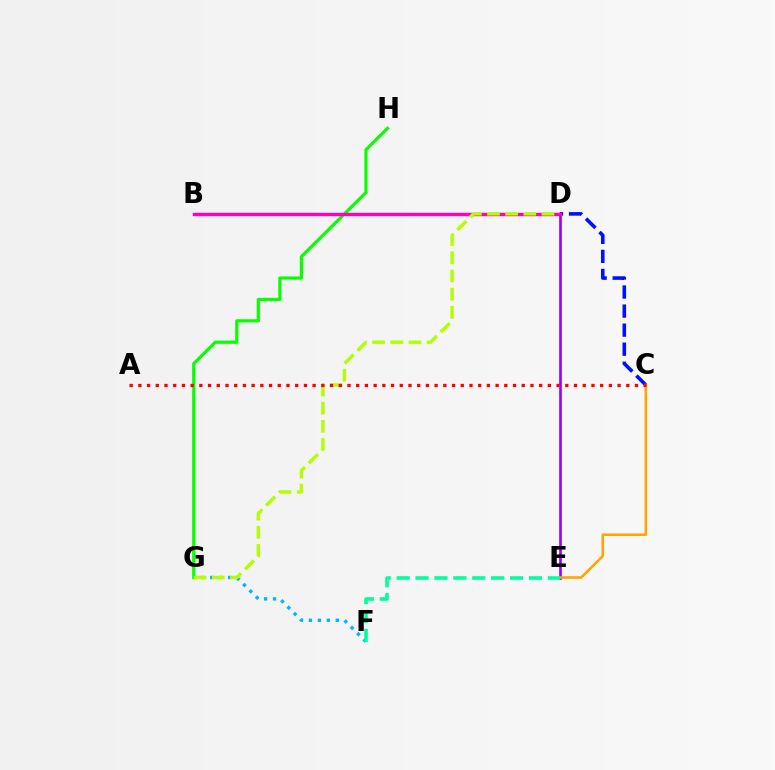{('F', 'G'): [{'color': '#00b5ff', 'line_style': 'dotted', 'thickness': 2.43}], ('D', 'E'): [{'color': '#9b00ff', 'line_style': 'solid', 'thickness': 1.91}], ('C', 'D'): [{'color': '#0010ff', 'line_style': 'dashed', 'thickness': 2.59}], ('C', 'E'): [{'color': '#ffa500', 'line_style': 'solid', 'thickness': 1.85}], ('E', 'F'): [{'color': '#00ff9d', 'line_style': 'dashed', 'thickness': 2.57}], ('G', 'H'): [{'color': '#08ff00', 'line_style': 'solid', 'thickness': 2.29}], ('B', 'D'): [{'color': '#ff00bd', 'line_style': 'solid', 'thickness': 2.44}], ('D', 'G'): [{'color': '#b3ff00', 'line_style': 'dashed', 'thickness': 2.47}], ('A', 'C'): [{'color': '#ff0000', 'line_style': 'dotted', 'thickness': 2.37}]}